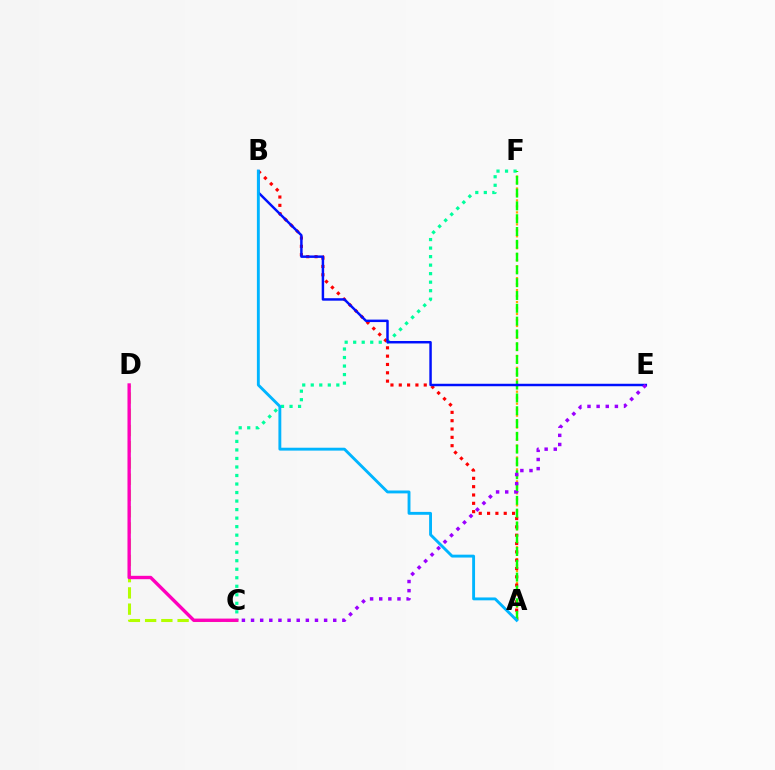{('C', 'D'): [{'color': '#b3ff00', 'line_style': 'dashed', 'thickness': 2.21}, {'color': '#ff00bd', 'line_style': 'solid', 'thickness': 2.43}], ('A', 'F'): [{'color': '#ffa500', 'line_style': 'dotted', 'thickness': 1.62}, {'color': '#08ff00', 'line_style': 'dashed', 'thickness': 1.74}], ('A', 'B'): [{'color': '#ff0000', 'line_style': 'dotted', 'thickness': 2.26}, {'color': '#00b5ff', 'line_style': 'solid', 'thickness': 2.07}], ('C', 'F'): [{'color': '#00ff9d', 'line_style': 'dotted', 'thickness': 2.32}], ('B', 'E'): [{'color': '#0010ff', 'line_style': 'solid', 'thickness': 1.78}], ('C', 'E'): [{'color': '#9b00ff', 'line_style': 'dotted', 'thickness': 2.48}]}